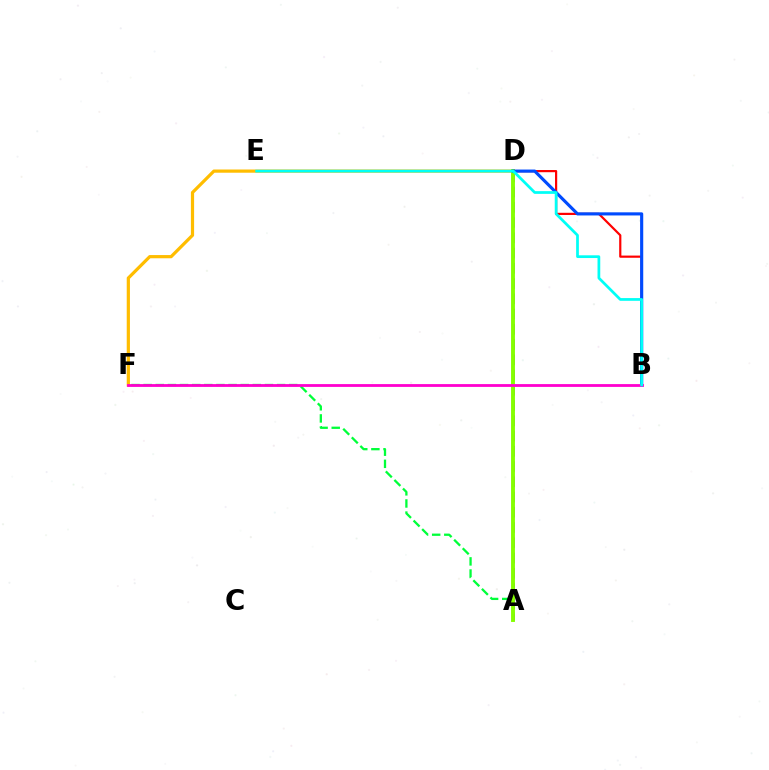{('A', 'F'): [{'color': '#00ff39', 'line_style': 'dashed', 'thickness': 1.65}], ('A', 'D'): [{'color': '#7200ff', 'line_style': 'dashed', 'thickness': 2.07}, {'color': '#84ff00', 'line_style': 'solid', 'thickness': 2.8}], ('B', 'D'): [{'color': '#ff0000', 'line_style': 'solid', 'thickness': 1.58}, {'color': '#004bff', 'line_style': 'solid', 'thickness': 2.26}], ('D', 'F'): [{'color': '#ffbd00', 'line_style': 'solid', 'thickness': 2.31}], ('B', 'F'): [{'color': '#ff00cf', 'line_style': 'solid', 'thickness': 2.02}], ('B', 'E'): [{'color': '#00fff6', 'line_style': 'solid', 'thickness': 1.97}]}